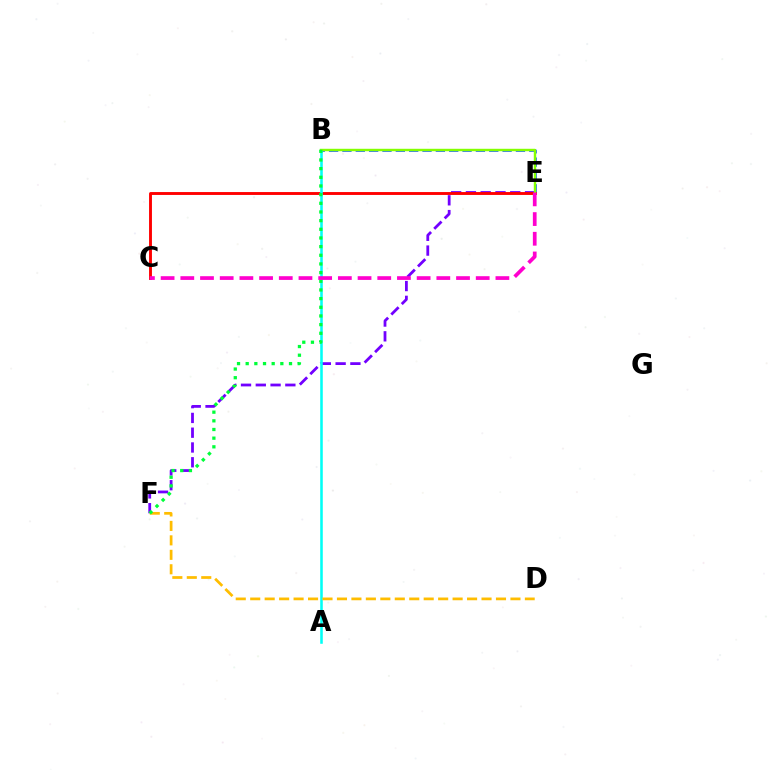{('E', 'F'): [{'color': '#7200ff', 'line_style': 'dashed', 'thickness': 2.01}], ('B', 'E'): [{'color': '#004bff', 'line_style': 'dashed', 'thickness': 1.81}, {'color': '#84ff00', 'line_style': 'solid', 'thickness': 1.75}], ('C', 'E'): [{'color': '#ff0000', 'line_style': 'solid', 'thickness': 2.08}, {'color': '#ff00cf', 'line_style': 'dashed', 'thickness': 2.68}], ('A', 'B'): [{'color': '#00fff6', 'line_style': 'solid', 'thickness': 1.84}], ('D', 'F'): [{'color': '#ffbd00', 'line_style': 'dashed', 'thickness': 1.96}], ('B', 'F'): [{'color': '#00ff39', 'line_style': 'dotted', 'thickness': 2.35}]}